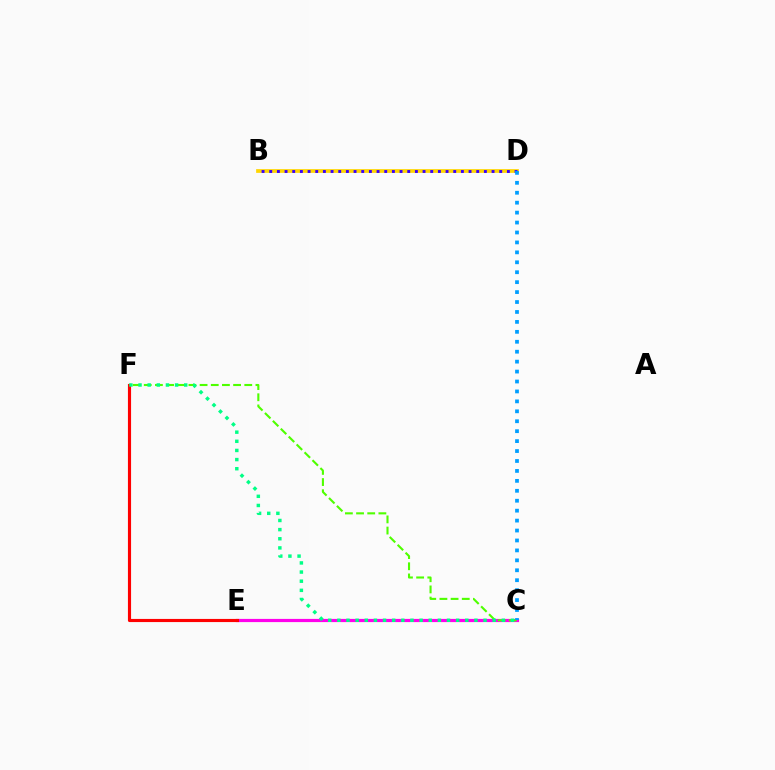{('B', 'D'): [{'color': '#ffd500', 'line_style': 'solid', 'thickness': 2.68}, {'color': '#3700ff', 'line_style': 'dotted', 'thickness': 2.08}], ('C', 'E'): [{'color': '#ff00ed', 'line_style': 'solid', 'thickness': 2.3}], ('C', 'F'): [{'color': '#4fff00', 'line_style': 'dashed', 'thickness': 1.52}, {'color': '#00ff86', 'line_style': 'dotted', 'thickness': 2.48}], ('E', 'F'): [{'color': '#ff0000', 'line_style': 'solid', 'thickness': 2.26}], ('C', 'D'): [{'color': '#009eff', 'line_style': 'dotted', 'thickness': 2.7}]}